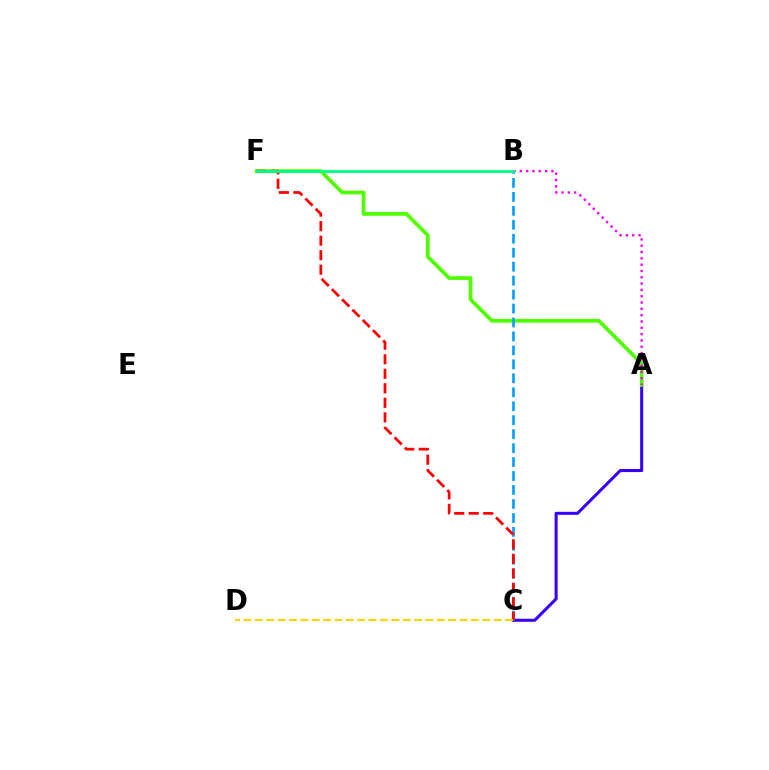{('A', 'C'): [{'color': '#3700ff', 'line_style': 'solid', 'thickness': 2.19}], ('A', 'F'): [{'color': '#4fff00', 'line_style': 'solid', 'thickness': 2.68}], ('B', 'C'): [{'color': '#009eff', 'line_style': 'dashed', 'thickness': 1.9}], ('C', 'F'): [{'color': '#ff0000', 'line_style': 'dashed', 'thickness': 1.97}], ('A', 'B'): [{'color': '#ff00ed', 'line_style': 'dotted', 'thickness': 1.71}], ('C', 'D'): [{'color': '#ffd500', 'line_style': 'dashed', 'thickness': 1.55}], ('B', 'F'): [{'color': '#00ff86', 'line_style': 'solid', 'thickness': 2.02}]}